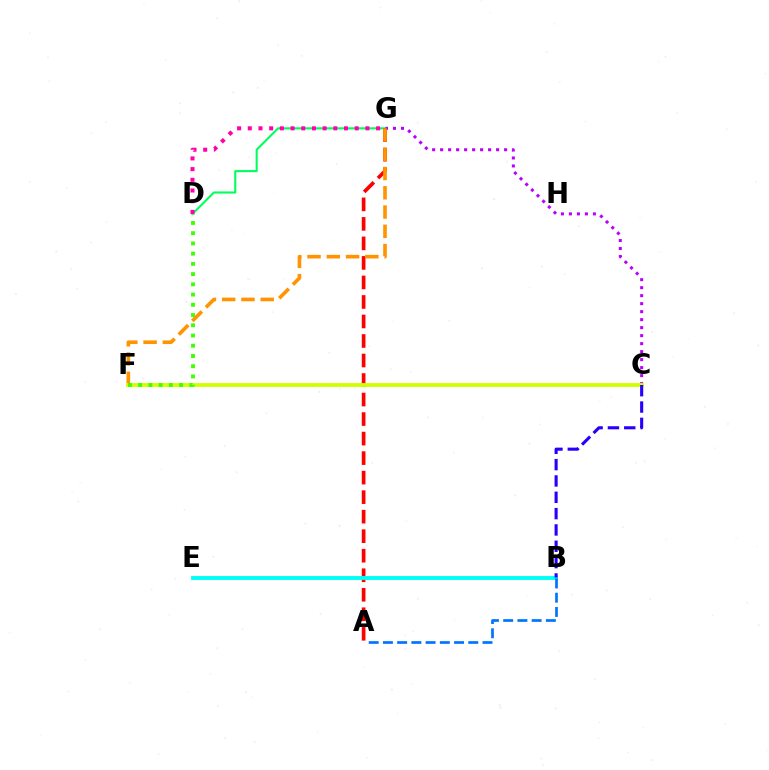{('C', 'G'): [{'color': '#b900ff', 'line_style': 'dotted', 'thickness': 2.17}], ('D', 'G'): [{'color': '#00ff5c', 'line_style': 'solid', 'thickness': 1.51}, {'color': '#ff00ac', 'line_style': 'dotted', 'thickness': 2.9}], ('A', 'G'): [{'color': '#ff0000', 'line_style': 'dashed', 'thickness': 2.65}], ('B', 'E'): [{'color': '#00fff6', 'line_style': 'solid', 'thickness': 2.8}], ('F', 'G'): [{'color': '#ff9400', 'line_style': 'dashed', 'thickness': 2.62}], ('C', 'F'): [{'color': '#d1ff00', 'line_style': 'solid', 'thickness': 2.75}], ('B', 'C'): [{'color': '#2500ff', 'line_style': 'dashed', 'thickness': 2.22}], ('D', 'F'): [{'color': '#3dff00', 'line_style': 'dotted', 'thickness': 2.78}], ('A', 'B'): [{'color': '#0074ff', 'line_style': 'dashed', 'thickness': 1.93}]}